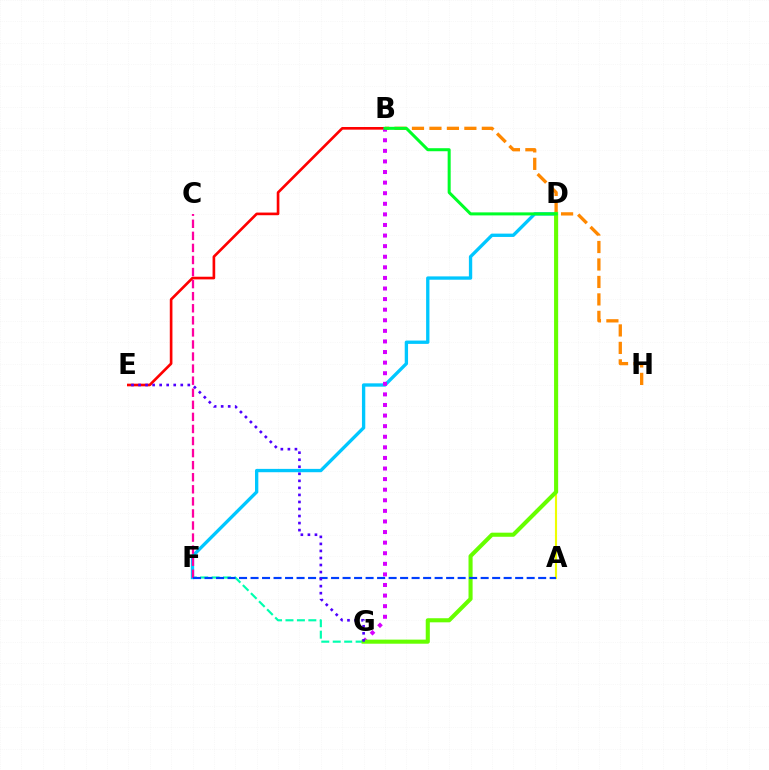{('B', 'E'): [{'color': '#ff0000', 'line_style': 'solid', 'thickness': 1.91}], ('F', 'G'): [{'color': '#00ffaf', 'line_style': 'dashed', 'thickness': 1.55}], ('B', 'H'): [{'color': '#ff8800', 'line_style': 'dashed', 'thickness': 2.37}], ('A', 'D'): [{'color': '#eeff00', 'line_style': 'solid', 'thickness': 1.54}], ('D', 'F'): [{'color': '#00c7ff', 'line_style': 'solid', 'thickness': 2.4}], ('B', 'G'): [{'color': '#d600ff', 'line_style': 'dotted', 'thickness': 2.88}], ('C', 'F'): [{'color': '#ff00a0', 'line_style': 'dashed', 'thickness': 1.64}], ('D', 'G'): [{'color': '#66ff00', 'line_style': 'solid', 'thickness': 2.95}], ('A', 'F'): [{'color': '#003fff', 'line_style': 'dashed', 'thickness': 1.56}], ('E', 'G'): [{'color': '#4f00ff', 'line_style': 'dotted', 'thickness': 1.91}], ('B', 'D'): [{'color': '#00ff27', 'line_style': 'solid', 'thickness': 2.18}]}